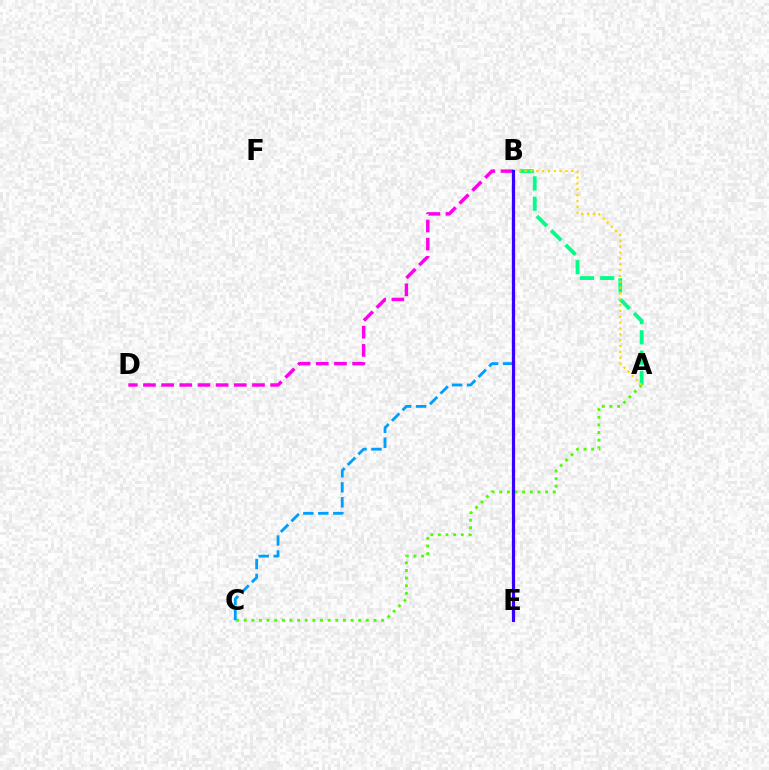{('A', 'C'): [{'color': '#4fff00', 'line_style': 'dotted', 'thickness': 2.07}], ('A', 'B'): [{'color': '#00ff86', 'line_style': 'dashed', 'thickness': 2.76}, {'color': '#ffd500', 'line_style': 'dotted', 'thickness': 1.59}], ('B', 'E'): [{'color': '#ff0000', 'line_style': 'solid', 'thickness': 1.84}, {'color': '#3700ff', 'line_style': 'solid', 'thickness': 2.3}], ('B', 'D'): [{'color': '#ff00ed', 'line_style': 'dashed', 'thickness': 2.47}], ('B', 'C'): [{'color': '#009eff', 'line_style': 'dashed', 'thickness': 2.03}]}